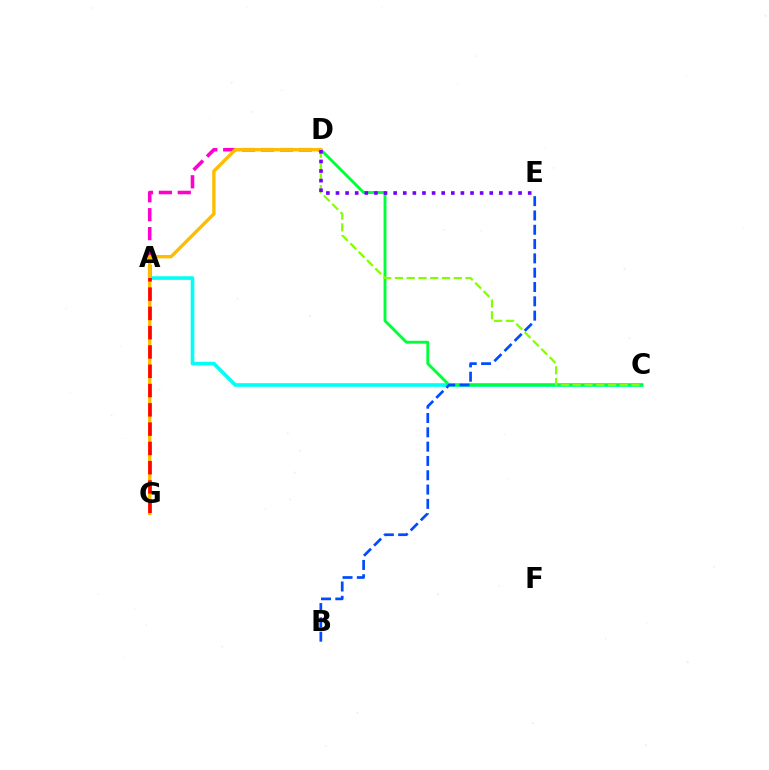{('A', 'D'): [{'color': '#ff00cf', 'line_style': 'dashed', 'thickness': 2.57}], ('A', 'C'): [{'color': '#00fff6', 'line_style': 'solid', 'thickness': 2.62}], ('C', 'D'): [{'color': '#00ff39', 'line_style': 'solid', 'thickness': 2.08}, {'color': '#84ff00', 'line_style': 'dashed', 'thickness': 1.6}], ('D', 'G'): [{'color': '#ffbd00', 'line_style': 'solid', 'thickness': 2.44}], ('D', 'E'): [{'color': '#7200ff', 'line_style': 'dotted', 'thickness': 2.61}], ('A', 'G'): [{'color': '#ff0000', 'line_style': 'dashed', 'thickness': 2.62}], ('B', 'E'): [{'color': '#004bff', 'line_style': 'dashed', 'thickness': 1.94}]}